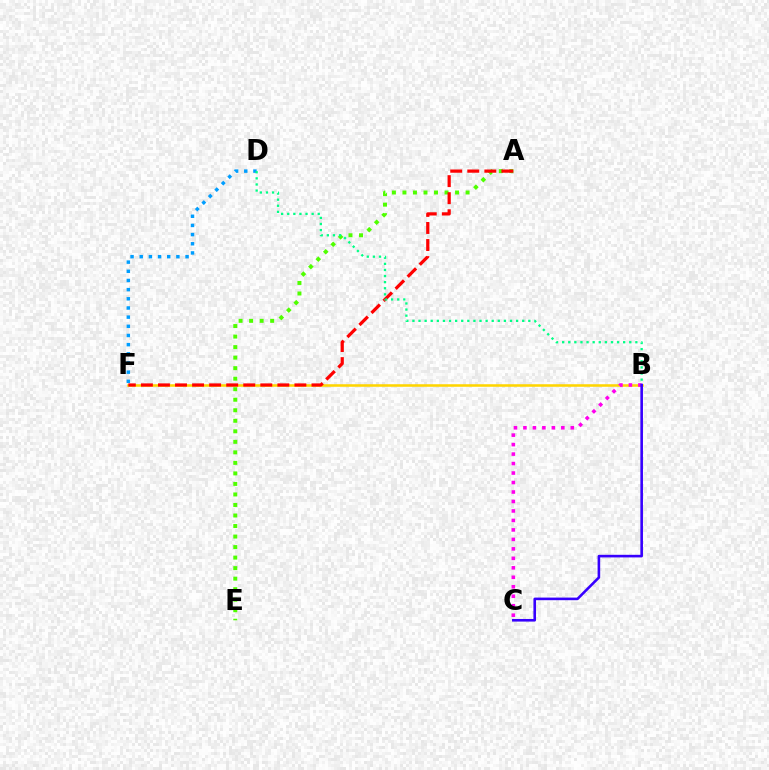{('B', 'F'): [{'color': '#ffd500', 'line_style': 'solid', 'thickness': 1.83}], ('A', 'E'): [{'color': '#4fff00', 'line_style': 'dotted', 'thickness': 2.86}], ('D', 'F'): [{'color': '#009eff', 'line_style': 'dotted', 'thickness': 2.49}], ('A', 'F'): [{'color': '#ff0000', 'line_style': 'dashed', 'thickness': 2.32}], ('B', 'C'): [{'color': '#ff00ed', 'line_style': 'dotted', 'thickness': 2.57}, {'color': '#3700ff', 'line_style': 'solid', 'thickness': 1.87}], ('B', 'D'): [{'color': '#00ff86', 'line_style': 'dotted', 'thickness': 1.66}]}